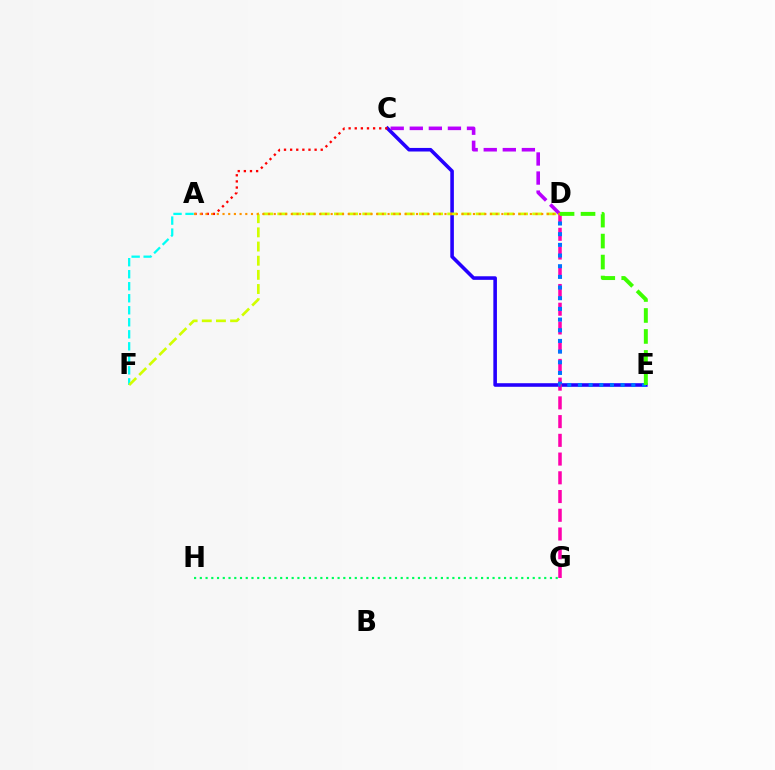{('C', 'E'): [{'color': '#2500ff', 'line_style': 'solid', 'thickness': 2.58}], ('A', 'C'): [{'color': '#ff0000', 'line_style': 'dotted', 'thickness': 1.66}], ('D', 'G'): [{'color': '#ff00ac', 'line_style': 'dashed', 'thickness': 2.54}], ('D', 'E'): [{'color': '#0074ff', 'line_style': 'dotted', 'thickness': 2.9}, {'color': '#3dff00', 'line_style': 'dashed', 'thickness': 2.85}], ('A', 'F'): [{'color': '#00fff6', 'line_style': 'dashed', 'thickness': 1.63}], ('G', 'H'): [{'color': '#00ff5c', 'line_style': 'dotted', 'thickness': 1.56}], ('D', 'F'): [{'color': '#d1ff00', 'line_style': 'dashed', 'thickness': 1.92}], ('C', 'D'): [{'color': '#b900ff', 'line_style': 'dashed', 'thickness': 2.59}], ('A', 'D'): [{'color': '#ff9400', 'line_style': 'dotted', 'thickness': 1.55}]}